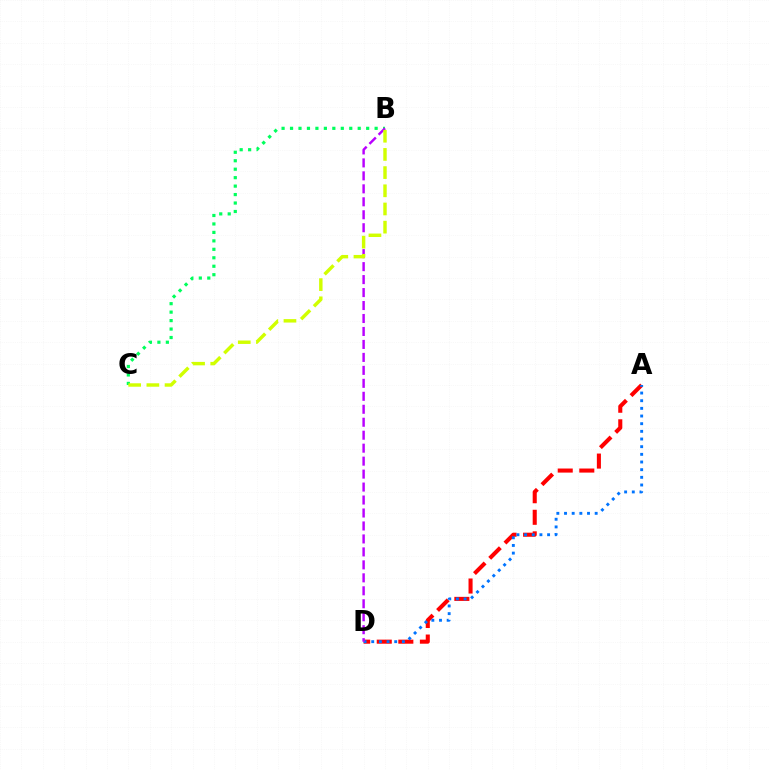{('B', 'C'): [{'color': '#00ff5c', 'line_style': 'dotted', 'thickness': 2.3}, {'color': '#d1ff00', 'line_style': 'dashed', 'thickness': 2.47}], ('A', 'D'): [{'color': '#ff0000', 'line_style': 'dashed', 'thickness': 2.93}, {'color': '#0074ff', 'line_style': 'dotted', 'thickness': 2.08}], ('B', 'D'): [{'color': '#b900ff', 'line_style': 'dashed', 'thickness': 1.76}]}